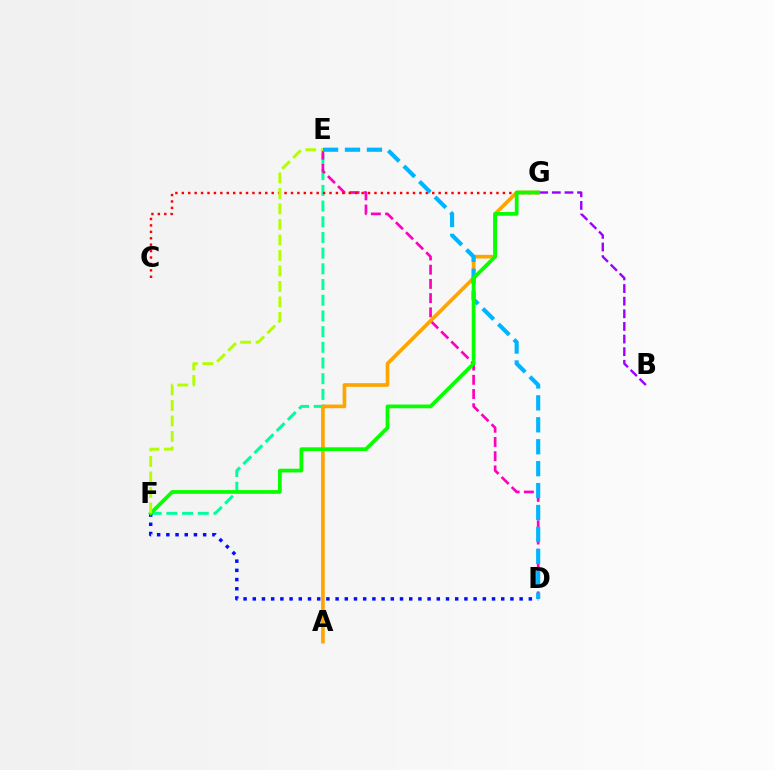{('E', 'F'): [{'color': '#00ff9d', 'line_style': 'dashed', 'thickness': 2.13}, {'color': '#b3ff00', 'line_style': 'dashed', 'thickness': 2.11}], ('D', 'E'): [{'color': '#ff00bd', 'line_style': 'dashed', 'thickness': 1.93}, {'color': '#00b5ff', 'line_style': 'dashed', 'thickness': 2.98}], ('D', 'F'): [{'color': '#0010ff', 'line_style': 'dotted', 'thickness': 2.5}], ('A', 'G'): [{'color': '#ffa500', 'line_style': 'solid', 'thickness': 2.64}], ('C', 'G'): [{'color': '#ff0000', 'line_style': 'dotted', 'thickness': 1.74}], ('B', 'G'): [{'color': '#9b00ff', 'line_style': 'dashed', 'thickness': 1.72}], ('F', 'G'): [{'color': '#08ff00', 'line_style': 'solid', 'thickness': 2.69}]}